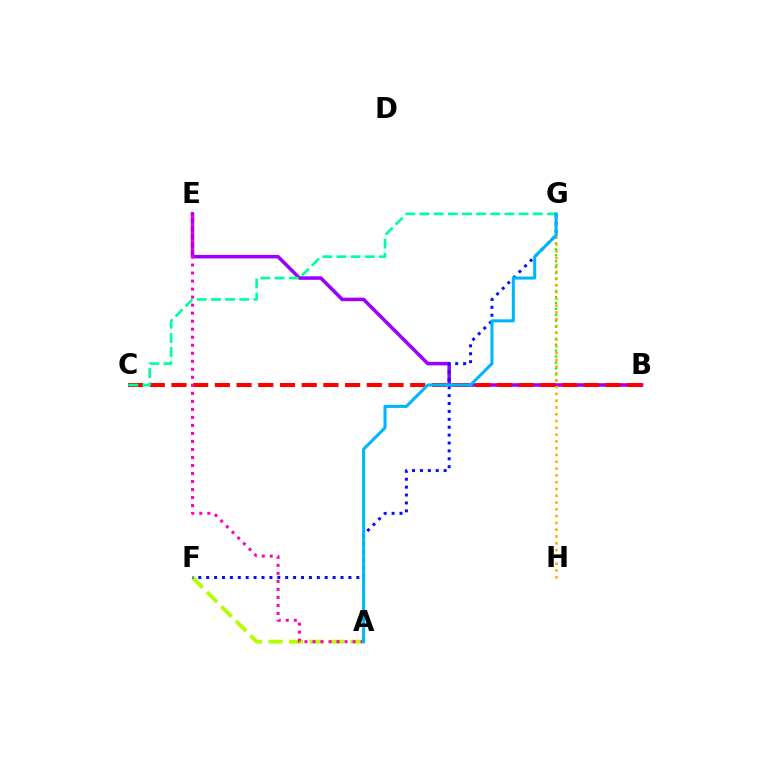{('B', 'G'): [{'color': '#08ff00', 'line_style': 'dotted', 'thickness': 1.62}], ('A', 'F'): [{'color': '#b3ff00', 'line_style': 'dashed', 'thickness': 2.78}], ('B', 'E'): [{'color': '#9b00ff', 'line_style': 'solid', 'thickness': 2.55}], ('F', 'G'): [{'color': '#0010ff', 'line_style': 'dotted', 'thickness': 2.15}], ('B', 'C'): [{'color': '#ff0000', 'line_style': 'dashed', 'thickness': 2.95}], ('G', 'H'): [{'color': '#ffa500', 'line_style': 'dotted', 'thickness': 1.84}], ('A', 'E'): [{'color': '#ff00bd', 'line_style': 'dotted', 'thickness': 2.18}], ('C', 'G'): [{'color': '#00ff9d', 'line_style': 'dashed', 'thickness': 1.92}], ('A', 'G'): [{'color': '#00b5ff', 'line_style': 'solid', 'thickness': 2.19}]}